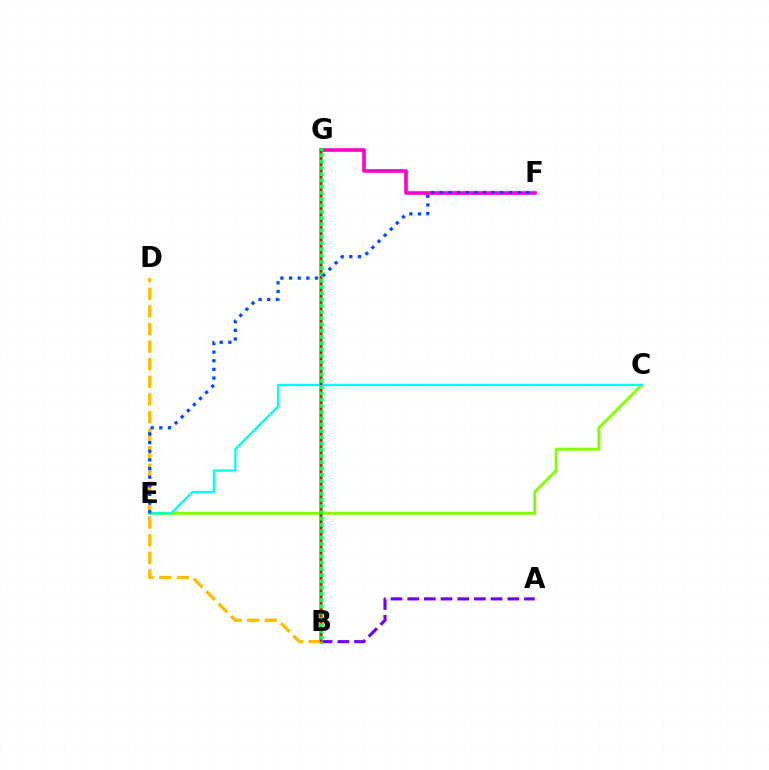{('C', 'E'): [{'color': '#84ff00', 'line_style': 'solid', 'thickness': 2.11}, {'color': '#00fff6', 'line_style': 'solid', 'thickness': 1.65}], ('A', 'B'): [{'color': '#7200ff', 'line_style': 'dashed', 'thickness': 2.27}], ('F', 'G'): [{'color': '#ff00cf', 'line_style': 'solid', 'thickness': 2.61}], ('B', 'G'): [{'color': '#00ff39', 'line_style': 'solid', 'thickness': 2.67}, {'color': '#ff0000', 'line_style': 'dotted', 'thickness': 1.7}], ('B', 'D'): [{'color': '#ffbd00', 'line_style': 'dashed', 'thickness': 2.39}], ('E', 'F'): [{'color': '#004bff', 'line_style': 'dotted', 'thickness': 2.35}]}